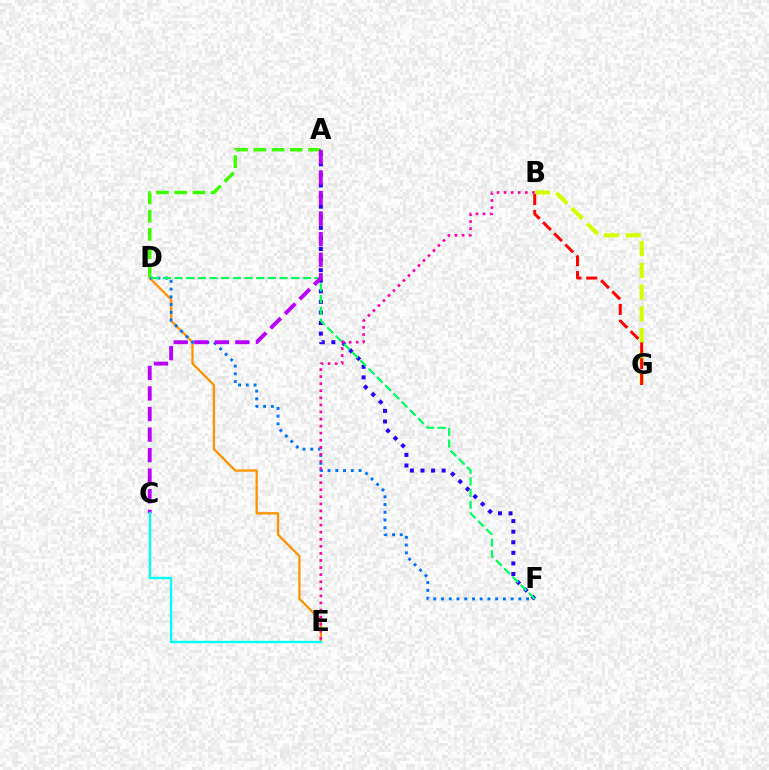{('D', 'E'): [{'color': '#ff9400', 'line_style': 'solid', 'thickness': 1.67}], ('B', 'G'): [{'color': '#d1ff00', 'line_style': 'dashed', 'thickness': 2.95}, {'color': '#ff0000', 'line_style': 'dashed', 'thickness': 2.14}], ('D', 'F'): [{'color': '#0074ff', 'line_style': 'dotted', 'thickness': 2.1}, {'color': '#00ff5c', 'line_style': 'dashed', 'thickness': 1.59}], ('A', 'F'): [{'color': '#2500ff', 'line_style': 'dotted', 'thickness': 2.87}], ('B', 'E'): [{'color': '#ff00ac', 'line_style': 'dotted', 'thickness': 1.92}], ('A', 'D'): [{'color': '#3dff00', 'line_style': 'dashed', 'thickness': 2.48}], ('A', 'C'): [{'color': '#b900ff', 'line_style': 'dashed', 'thickness': 2.79}], ('C', 'E'): [{'color': '#00fff6', 'line_style': 'solid', 'thickness': 1.7}]}